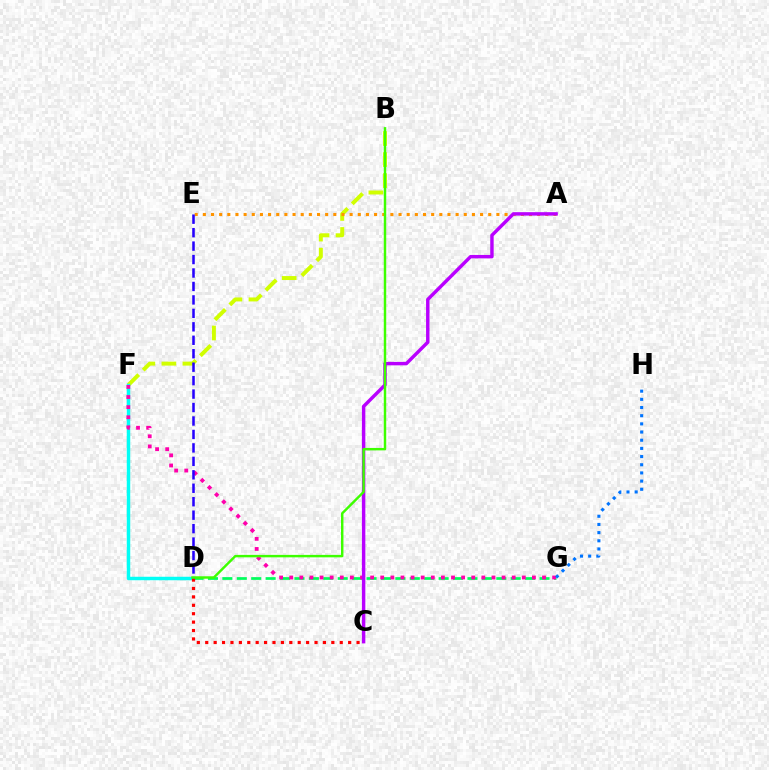{('B', 'F'): [{'color': '#d1ff00', 'line_style': 'dashed', 'thickness': 2.86}], ('D', 'F'): [{'color': '#00fff6', 'line_style': 'solid', 'thickness': 2.49}], ('A', 'E'): [{'color': '#ff9400', 'line_style': 'dotted', 'thickness': 2.22}], ('D', 'G'): [{'color': '#00ff5c', 'line_style': 'dashed', 'thickness': 1.96}], ('F', 'G'): [{'color': '#ff00ac', 'line_style': 'dotted', 'thickness': 2.75}], ('G', 'H'): [{'color': '#0074ff', 'line_style': 'dotted', 'thickness': 2.22}], ('C', 'D'): [{'color': '#ff0000', 'line_style': 'dotted', 'thickness': 2.28}], ('A', 'C'): [{'color': '#b900ff', 'line_style': 'solid', 'thickness': 2.47}], ('D', 'E'): [{'color': '#2500ff', 'line_style': 'dashed', 'thickness': 1.83}], ('B', 'D'): [{'color': '#3dff00', 'line_style': 'solid', 'thickness': 1.76}]}